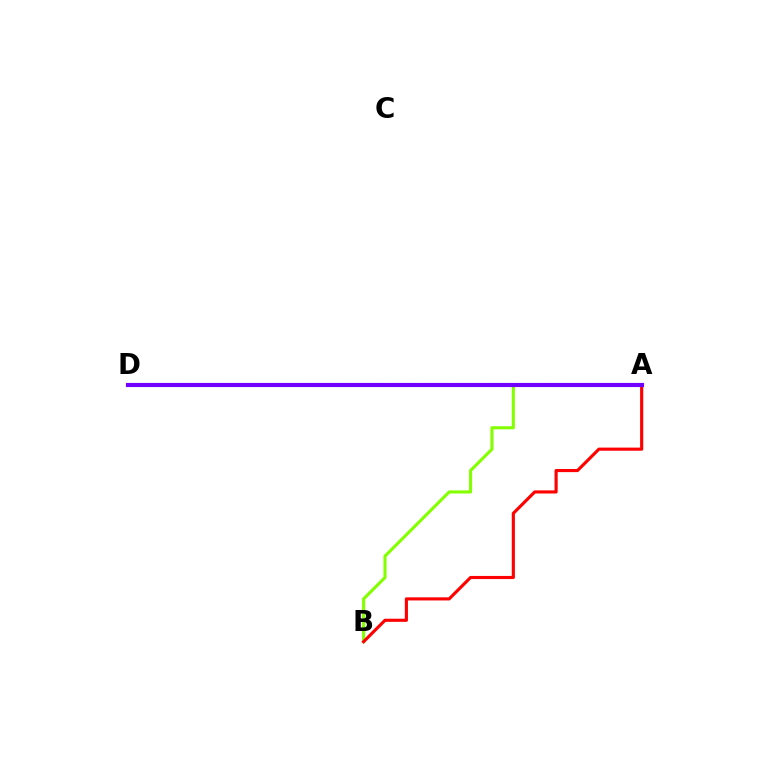{('A', 'D'): [{'color': '#00fff6', 'line_style': 'dotted', 'thickness': 2.92}, {'color': '#7200ff', 'line_style': 'solid', 'thickness': 2.98}], ('A', 'B'): [{'color': '#84ff00', 'line_style': 'solid', 'thickness': 2.23}, {'color': '#ff0000', 'line_style': 'solid', 'thickness': 2.25}]}